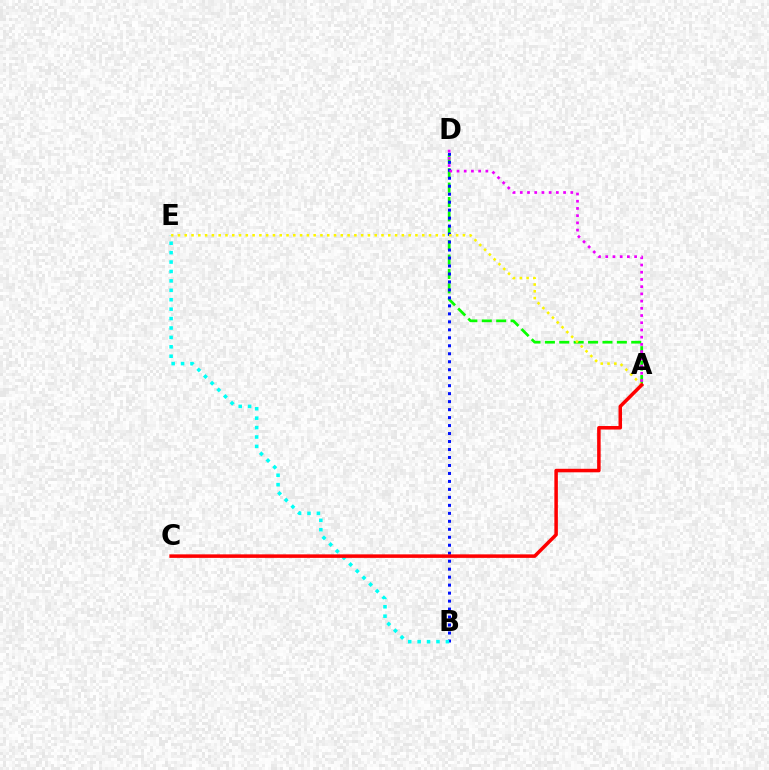{('A', 'D'): [{'color': '#08ff00', 'line_style': 'dashed', 'thickness': 1.96}, {'color': '#ee00ff', 'line_style': 'dotted', 'thickness': 1.96}], ('B', 'D'): [{'color': '#0010ff', 'line_style': 'dotted', 'thickness': 2.17}], ('B', 'E'): [{'color': '#00fff6', 'line_style': 'dotted', 'thickness': 2.56}], ('A', 'E'): [{'color': '#fcf500', 'line_style': 'dotted', 'thickness': 1.84}], ('A', 'C'): [{'color': '#ff0000', 'line_style': 'solid', 'thickness': 2.53}]}